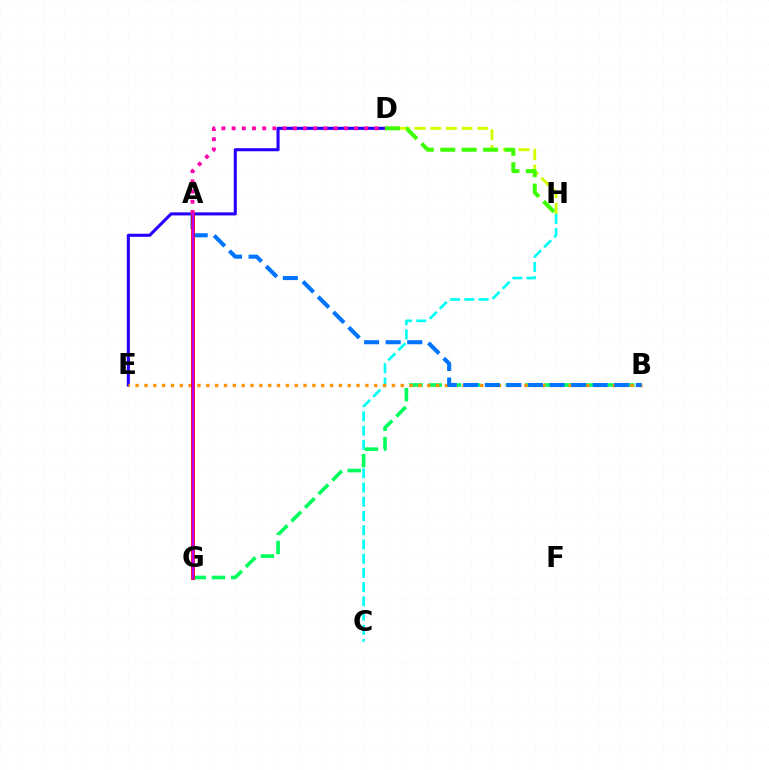{('D', 'H'): [{'color': '#d1ff00', 'line_style': 'dashed', 'thickness': 2.13}, {'color': '#3dff00', 'line_style': 'dashed', 'thickness': 2.91}], ('C', 'H'): [{'color': '#00fff6', 'line_style': 'dashed', 'thickness': 1.93}], ('B', 'G'): [{'color': '#00ff5c', 'line_style': 'dashed', 'thickness': 2.62}], ('D', 'E'): [{'color': '#2500ff', 'line_style': 'solid', 'thickness': 2.21}], ('B', 'E'): [{'color': '#ff9400', 'line_style': 'dotted', 'thickness': 2.4}], ('A', 'B'): [{'color': '#0074ff', 'line_style': 'dashed', 'thickness': 2.93}], ('A', 'G'): [{'color': '#ff0000', 'line_style': 'solid', 'thickness': 2.72}, {'color': '#b900ff', 'line_style': 'solid', 'thickness': 1.74}], ('A', 'D'): [{'color': '#ff00ac', 'line_style': 'dotted', 'thickness': 2.77}]}